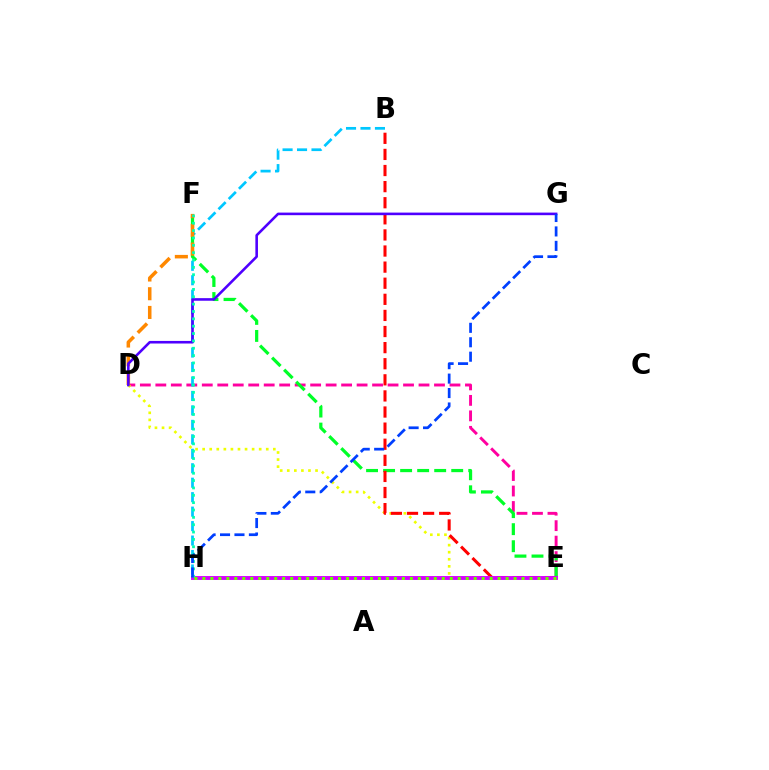{('D', 'E'): [{'color': '#ff00a0', 'line_style': 'dashed', 'thickness': 2.1}, {'color': '#eeff00', 'line_style': 'dotted', 'thickness': 1.92}], ('B', 'H'): [{'color': '#00c7ff', 'line_style': 'dashed', 'thickness': 1.96}], ('E', 'F'): [{'color': '#00ff27', 'line_style': 'dashed', 'thickness': 2.31}], ('D', 'F'): [{'color': '#ff8800', 'line_style': 'dashed', 'thickness': 2.54}], ('B', 'E'): [{'color': '#ff0000', 'line_style': 'dashed', 'thickness': 2.19}], ('E', 'H'): [{'color': '#d600ff', 'line_style': 'solid', 'thickness': 2.8}, {'color': '#66ff00', 'line_style': 'dotted', 'thickness': 2.17}], ('D', 'G'): [{'color': '#4f00ff', 'line_style': 'solid', 'thickness': 1.86}], ('F', 'H'): [{'color': '#00ffaf', 'line_style': 'dotted', 'thickness': 2.0}], ('G', 'H'): [{'color': '#003fff', 'line_style': 'dashed', 'thickness': 1.96}]}